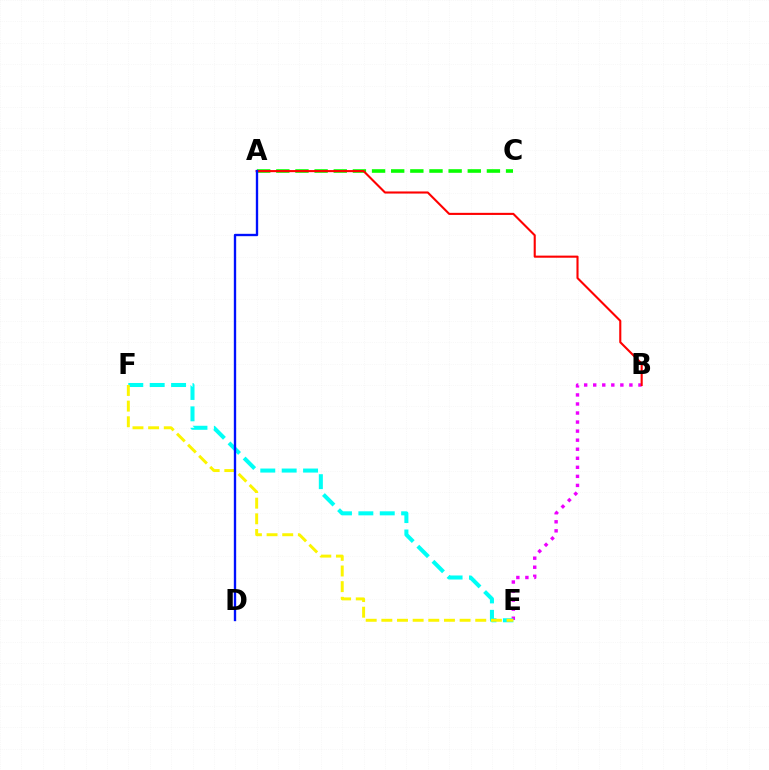{('A', 'C'): [{'color': '#08ff00', 'line_style': 'dashed', 'thickness': 2.6}], ('B', 'E'): [{'color': '#ee00ff', 'line_style': 'dotted', 'thickness': 2.46}], ('A', 'B'): [{'color': '#ff0000', 'line_style': 'solid', 'thickness': 1.51}], ('E', 'F'): [{'color': '#00fff6', 'line_style': 'dashed', 'thickness': 2.91}, {'color': '#fcf500', 'line_style': 'dashed', 'thickness': 2.13}], ('A', 'D'): [{'color': '#0010ff', 'line_style': 'solid', 'thickness': 1.69}]}